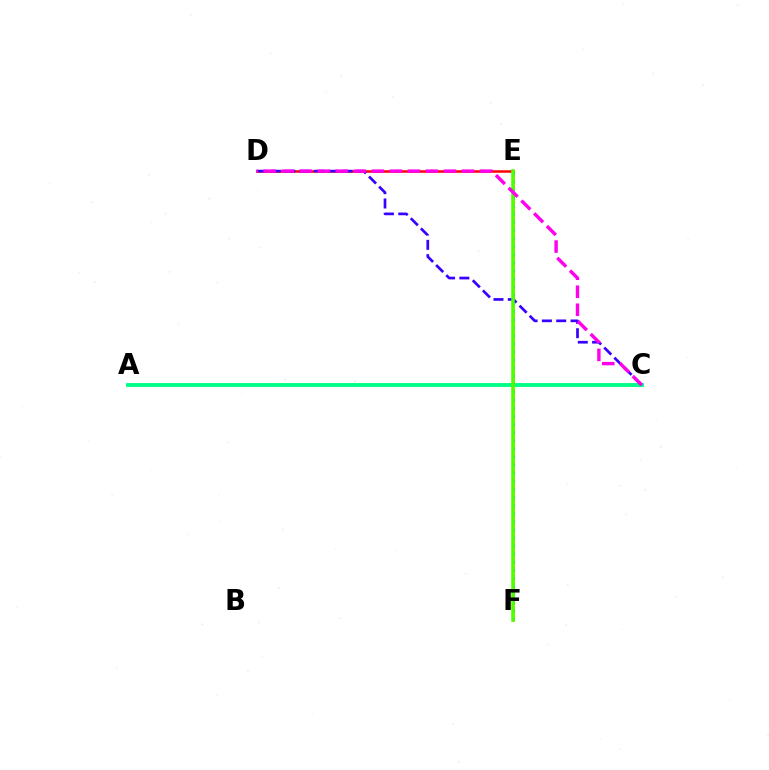{('A', 'C'): [{'color': '#00ff86', 'line_style': 'solid', 'thickness': 2.79}], ('E', 'F'): [{'color': '#ffd500', 'line_style': 'solid', 'thickness': 2.13}, {'color': '#009eff', 'line_style': 'dotted', 'thickness': 2.2}, {'color': '#4fff00', 'line_style': 'solid', 'thickness': 2.56}], ('D', 'E'): [{'color': '#ff0000', 'line_style': 'solid', 'thickness': 1.81}], ('C', 'D'): [{'color': '#3700ff', 'line_style': 'dashed', 'thickness': 1.95}, {'color': '#ff00ed', 'line_style': 'dashed', 'thickness': 2.45}]}